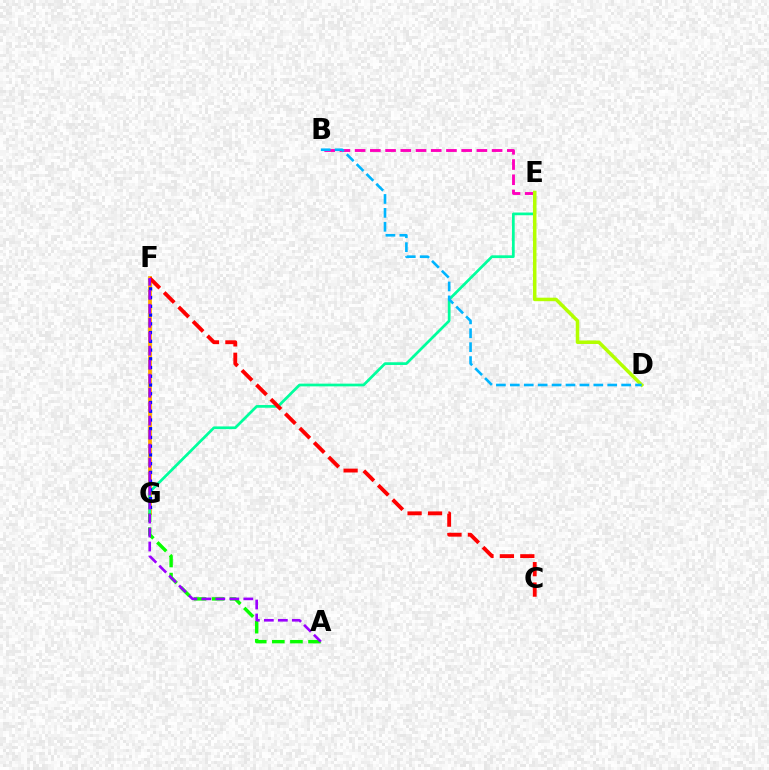{('F', 'G'): [{'color': '#ffa500', 'line_style': 'solid', 'thickness': 2.72}, {'color': '#0010ff', 'line_style': 'dotted', 'thickness': 2.37}], ('B', 'E'): [{'color': '#ff00bd', 'line_style': 'dashed', 'thickness': 2.07}], ('E', 'G'): [{'color': '#00ff9d', 'line_style': 'solid', 'thickness': 1.96}], ('A', 'G'): [{'color': '#08ff00', 'line_style': 'dashed', 'thickness': 2.46}], ('D', 'E'): [{'color': '#b3ff00', 'line_style': 'solid', 'thickness': 2.53}], ('C', 'F'): [{'color': '#ff0000', 'line_style': 'dashed', 'thickness': 2.78}], ('A', 'F'): [{'color': '#9b00ff', 'line_style': 'dashed', 'thickness': 1.9}], ('B', 'D'): [{'color': '#00b5ff', 'line_style': 'dashed', 'thickness': 1.89}]}